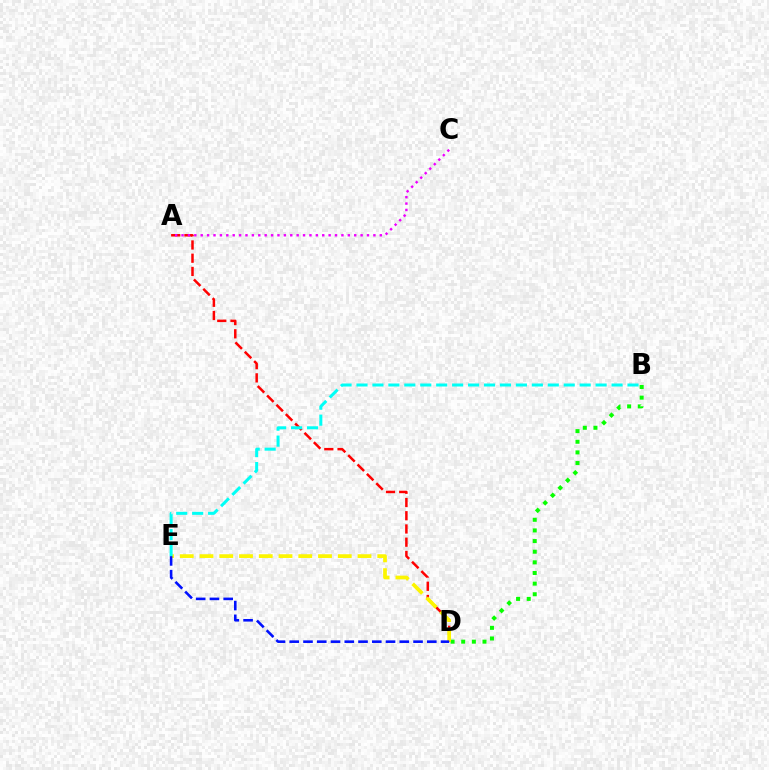{('A', 'D'): [{'color': '#ff0000', 'line_style': 'dashed', 'thickness': 1.8}], ('B', 'D'): [{'color': '#08ff00', 'line_style': 'dotted', 'thickness': 2.89}], ('D', 'E'): [{'color': '#fcf500', 'line_style': 'dashed', 'thickness': 2.68}, {'color': '#0010ff', 'line_style': 'dashed', 'thickness': 1.87}], ('A', 'C'): [{'color': '#ee00ff', 'line_style': 'dotted', 'thickness': 1.74}], ('B', 'E'): [{'color': '#00fff6', 'line_style': 'dashed', 'thickness': 2.17}]}